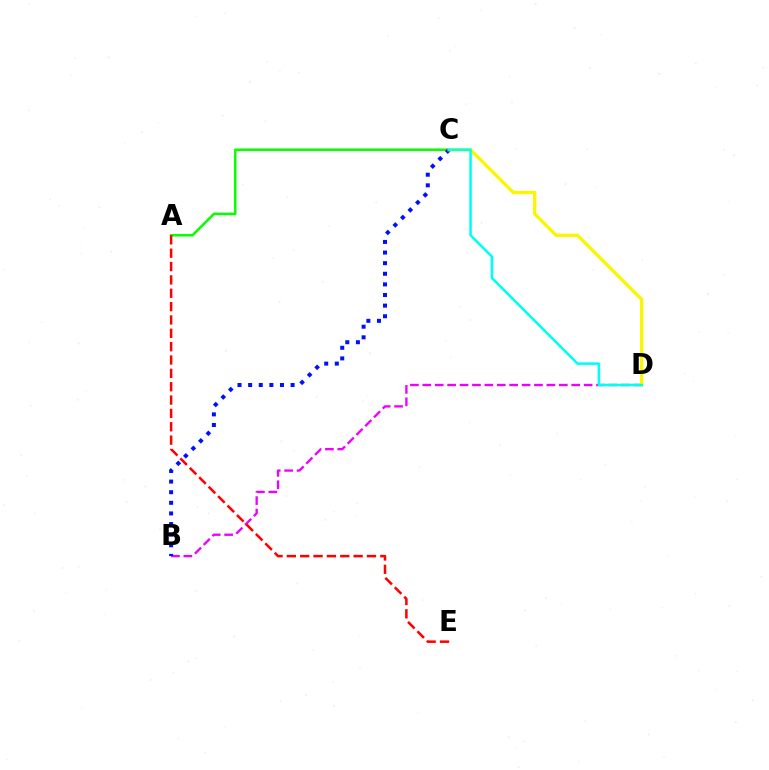{('A', 'C'): [{'color': '#08ff00', 'line_style': 'solid', 'thickness': 1.81}], ('B', 'D'): [{'color': '#ee00ff', 'line_style': 'dashed', 'thickness': 1.69}], ('B', 'C'): [{'color': '#0010ff', 'line_style': 'dotted', 'thickness': 2.88}], ('A', 'E'): [{'color': '#ff0000', 'line_style': 'dashed', 'thickness': 1.81}], ('C', 'D'): [{'color': '#fcf500', 'line_style': 'solid', 'thickness': 2.39}, {'color': '#00fff6', 'line_style': 'solid', 'thickness': 1.85}]}